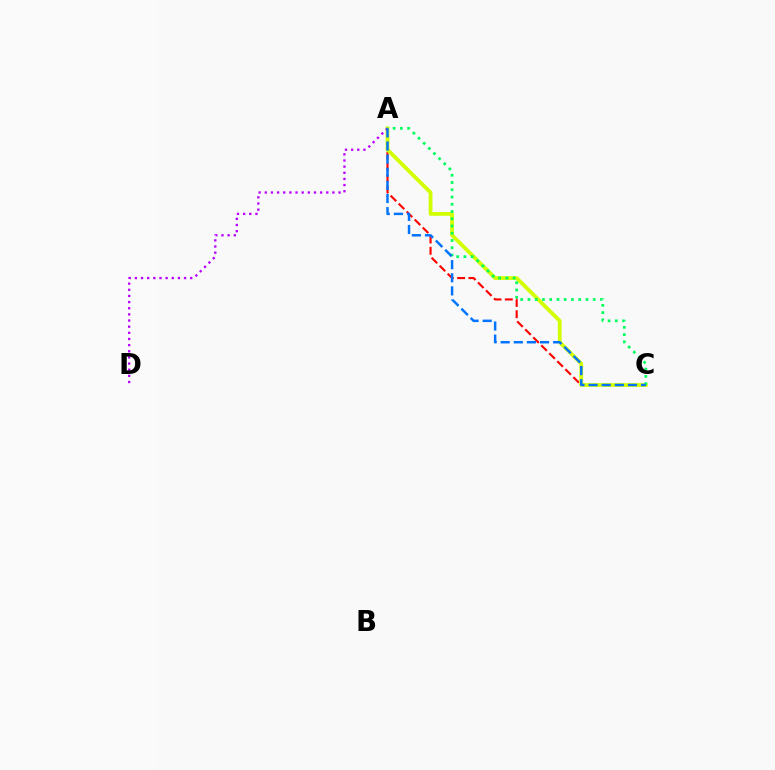{('A', 'C'): [{'color': '#ff0000', 'line_style': 'dashed', 'thickness': 1.54}, {'color': '#d1ff00', 'line_style': 'solid', 'thickness': 2.73}, {'color': '#00ff5c', 'line_style': 'dotted', 'thickness': 1.97}, {'color': '#0074ff', 'line_style': 'dashed', 'thickness': 1.78}], ('A', 'D'): [{'color': '#b900ff', 'line_style': 'dotted', 'thickness': 1.67}]}